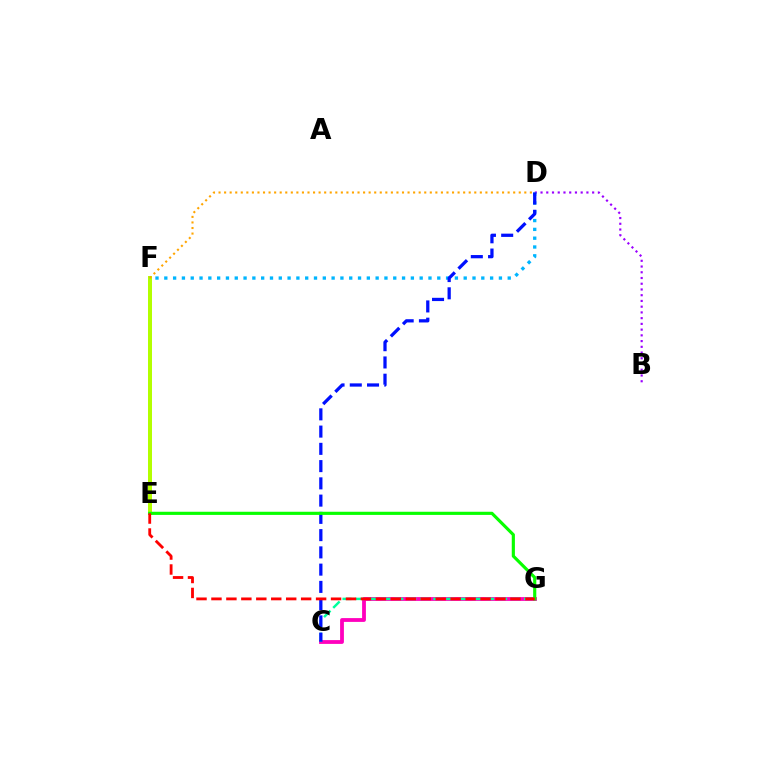{('B', 'D'): [{'color': '#9b00ff', 'line_style': 'dotted', 'thickness': 1.56}], ('E', 'F'): [{'color': '#b3ff00', 'line_style': 'solid', 'thickness': 2.88}], ('C', 'G'): [{'color': '#ff00bd', 'line_style': 'solid', 'thickness': 2.74}, {'color': '#00ff9d', 'line_style': 'dashed', 'thickness': 1.76}], ('D', 'F'): [{'color': '#00b5ff', 'line_style': 'dotted', 'thickness': 2.39}, {'color': '#ffa500', 'line_style': 'dotted', 'thickness': 1.51}], ('C', 'D'): [{'color': '#0010ff', 'line_style': 'dashed', 'thickness': 2.34}], ('E', 'G'): [{'color': '#08ff00', 'line_style': 'solid', 'thickness': 2.27}, {'color': '#ff0000', 'line_style': 'dashed', 'thickness': 2.03}]}